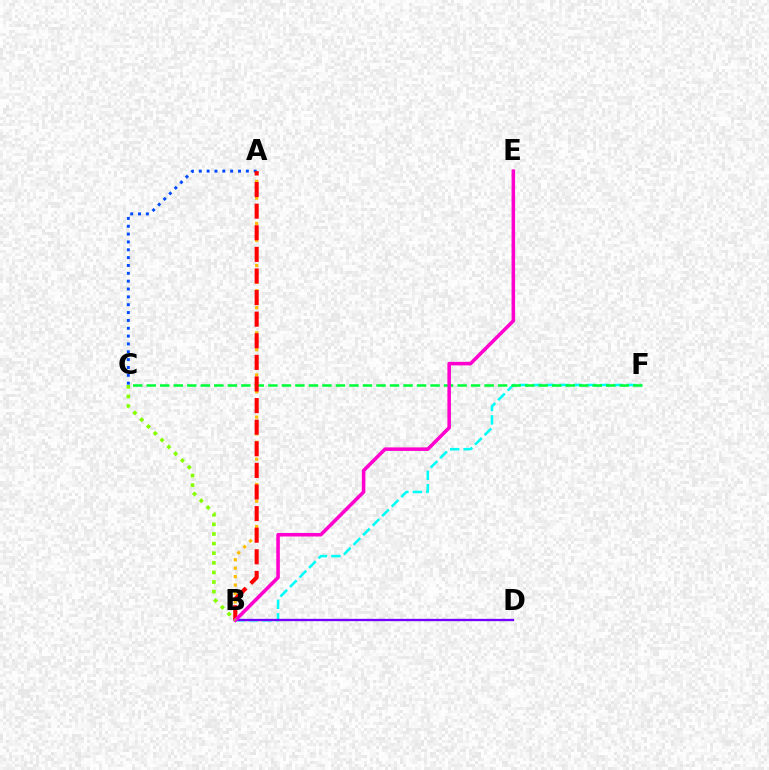{('B', 'F'): [{'color': '#00fff6', 'line_style': 'dashed', 'thickness': 1.83}], ('C', 'F'): [{'color': '#00ff39', 'line_style': 'dashed', 'thickness': 1.84}], ('A', 'B'): [{'color': '#ffbd00', 'line_style': 'dotted', 'thickness': 2.29}, {'color': '#ff0000', 'line_style': 'dashed', 'thickness': 2.93}], ('B', 'D'): [{'color': '#7200ff', 'line_style': 'solid', 'thickness': 1.68}], ('A', 'C'): [{'color': '#004bff', 'line_style': 'dotted', 'thickness': 2.13}], ('B', 'E'): [{'color': '#ff00cf', 'line_style': 'solid', 'thickness': 2.55}], ('B', 'C'): [{'color': '#84ff00', 'line_style': 'dotted', 'thickness': 2.61}]}